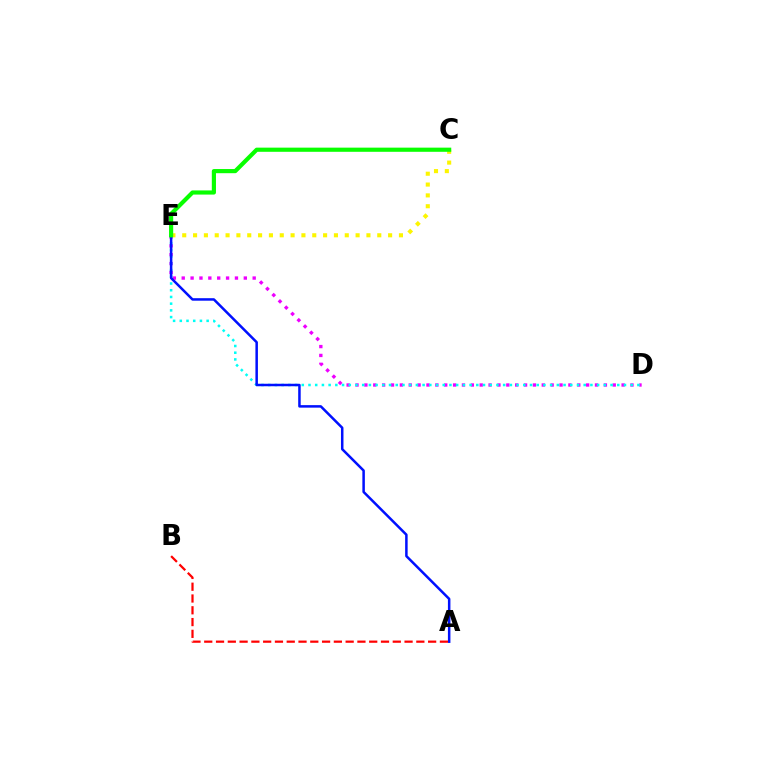{('D', 'E'): [{'color': '#ee00ff', 'line_style': 'dotted', 'thickness': 2.41}, {'color': '#00fff6', 'line_style': 'dotted', 'thickness': 1.82}], ('C', 'E'): [{'color': '#fcf500', 'line_style': 'dotted', 'thickness': 2.94}, {'color': '#08ff00', 'line_style': 'solid', 'thickness': 3.0}], ('A', 'E'): [{'color': '#0010ff', 'line_style': 'solid', 'thickness': 1.8}], ('A', 'B'): [{'color': '#ff0000', 'line_style': 'dashed', 'thickness': 1.6}]}